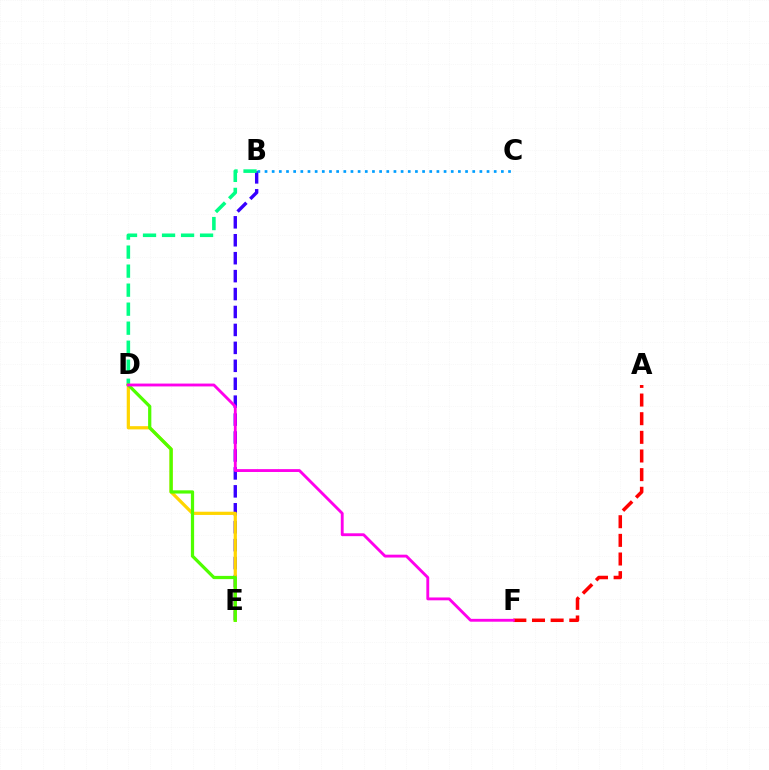{('B', 'E'): [{'color': '#3700ff', 'line_style': 'dashed', 'thickness': 2.44}], ('B', 'D'): [{'color': '#00ff86', 'line_style': 'dashed', 'thickness': 2.58}], ('D', 'E'): [{'color': '#ffd500', 'line_style': 'solid', 'thickness': 2.32}, {'color': '#4fff00', 'line_style': 'solid', 'thickness': 2.33}], ('B', 'C'): [{'color': '#009eff', 'line_style': 'dotted', 'thickness': 1.95}], ('A', 'F'): [{'color': '#ff0000', 'line_style': 'dashed', 'thickness': 2.53}], ('D', 'F'): [{'color': '#ff00ed', 'line_style': 'solid', 'thickness': 2.06}]}